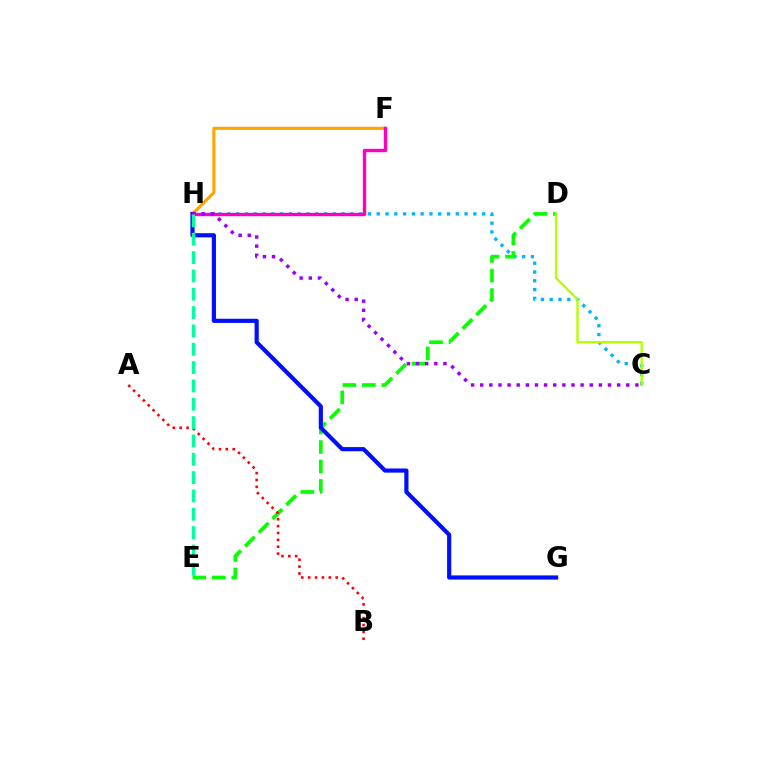{('C', 'H'): [{'color': '#00b5ff', 'line_style': 'dotted', 'thickness': 2.39}, {'color': '#9b00ff', 'line_style': 'dotted', 'thickness': 2.48}], ('F', 'H'): [{'color': '#ffa500', 'line_style': 'solid', 'thickness': 2.24}, {'color': '#ff00bd', 'line_style': 'solid', 'thickness': 2.44}], ('D', 'E'): [{'color': '#08ff00', 'line_style': 'dashed', 'thickness': 2.65}], ('G', 'H'): [{'color': '#0010ff', 'line_style': 'solid', 'thickness': 3.0}], ('A', 'B'): [{'color': '#ff0000', 'line_style': 'dotted', 'thickness': 1.87}], ('E', 'H'): [{'color': '#00ff9d', 'line_style': 'dashed', 'thickness': 2.49}], ('C', 'D'): [{'color': '#b3ff00', 'line_style': 'solid', 'thickness': 1.71}]}